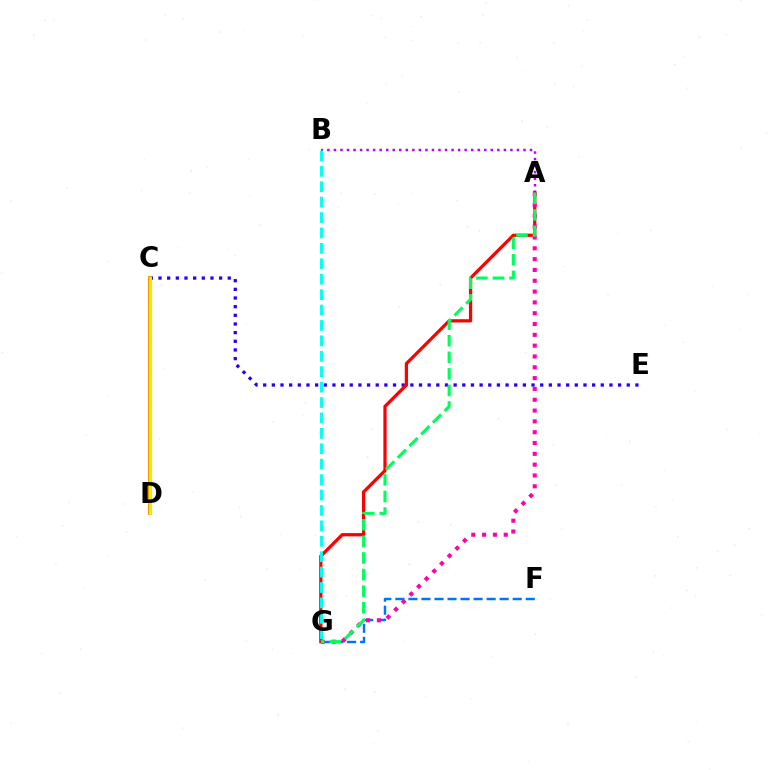{('C', 'E'): [{'color': '#2500ff', 'line_style': 'dotted', 'thickness': 2.35}], ('C', 'D'): [{'color': '#3dff00', 'line_style': 'dotted', 'thickness': 2.94}, {'color': '#ff9400', 'line_style': 'solid', 'thickness': 2.88}, {'color': '#d1ff00', 'line_style': 'solid', 'thickness': 2.02}], ('F', 'G'): [{'color': '#0074ff', 'line_style': 'dashed', 'thickness': 1.77}], ('A', 'B'): [{'color': '#b900ff', 'line_style': 'dotted', 'thickness': 1.78}], ('A', 'G'): [{'color': '#ff0000', 'line_style': 'solid', 'thickness': 2.35}, {'color': '#ff00ac', 'line_style': 'dotted', 'thickness': 2.94}, {'color': '#00ff5c', 'line_style': 'dashed', 'thickness': 2.25}], ('B', 'G'): [{'color': '#00fff6', 'line_style': 'dashed', 'thickness': 2.09}]}